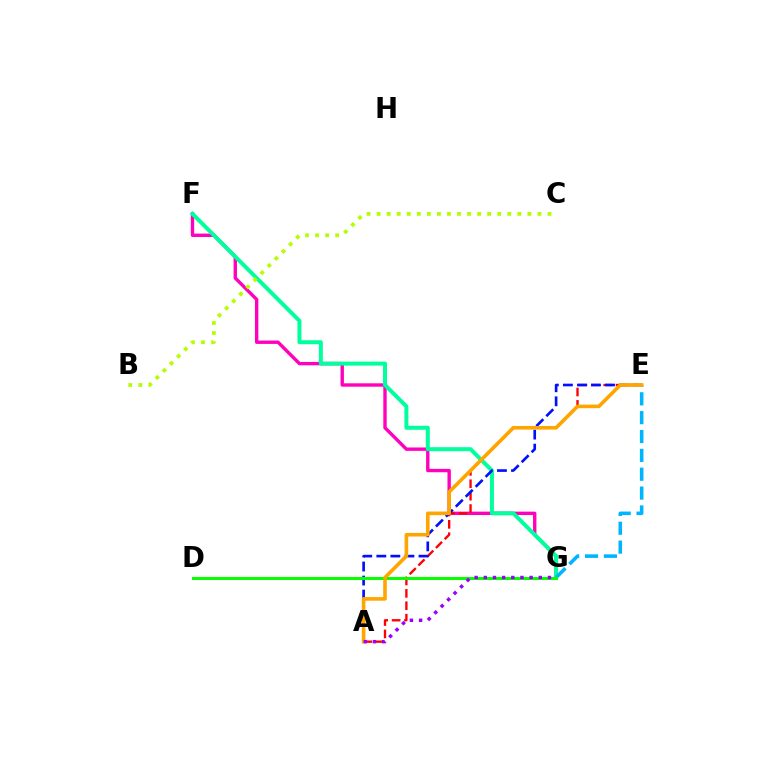{('F', 'G'): [{'color': '#ff00bd', 'line_style': 'solid', 'thickness': 2.44}, {'color': '#00ff9d', 'line_style': 'solid', 'thickness': 2.87}], ('A', 'E'): [{'color': '#ff0000', 'line_style': 'dashed', 'thickness': 1.68}, {'color': '#0010ff', 'line_style': 'dashed', 'thickness': 1.91}, {'color': '#ffa500', 'line_style': 'solid', 'thickness': 2.6}], ('E', 'G'): [{'color': '#00b5ff', 'line_style': 'dashed', 'thickness': 2.56}], ('B', 'C'): [{'color': '#b3ff00', 'line_style': 'dotted', 'thickness': 2.73}], ('D', 'G'): [{'color': '#08ff00', 'line_style': 'solid', 'thickness': 2.15}], ('A', 'G'): [{'color': '#9b00ff', 'line_style': 'dotted', 'thickness': 2.49}]}